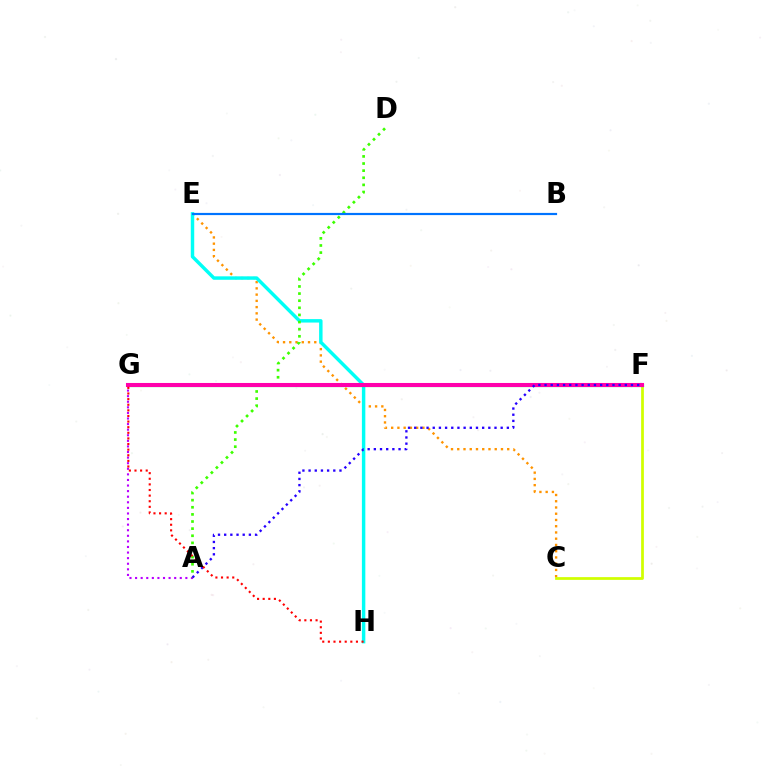{('C', 'E'): [{'color': '#ff9400', 'line_style': 'dotted', 'thickness': 1.7}], ('E', 'H'): [{'color': '#00fff6', 'line_style': 'solid', 'thickness': 2.48}], ('C', 'F'): [{'color': '#d1ff00', 'line_style': 'solid', 'thickness': 1.97}], ('A', 'G'): [{'color': '#b900ff', 'line_style': 'dotted', 'thickness': 1.52}], ('A', 'D'): [{'color': '#3dff00', 'line_style': 'dotted', 'thickness': 1.93}], ('F', 'G'): [{'color': '#00ff5c', 'line_style': 'solid', 'thickness': 2.29}, {'color': '#ff00ac', 'line_style': 'solid', 'thickness': 2.92}], ('A', 'F'): [{'color': '#2500ff', 'line_style': 'dotted', 'thickness': 1.68}], ('B', 'E'): [{'color': '#0074ff', 'line_style': 'solid', 'thickness': 1.57}], ('G', 'H'): [{'color': '#ff0000', 'line_style': 'dotted', 'thickness': 1.53}]}